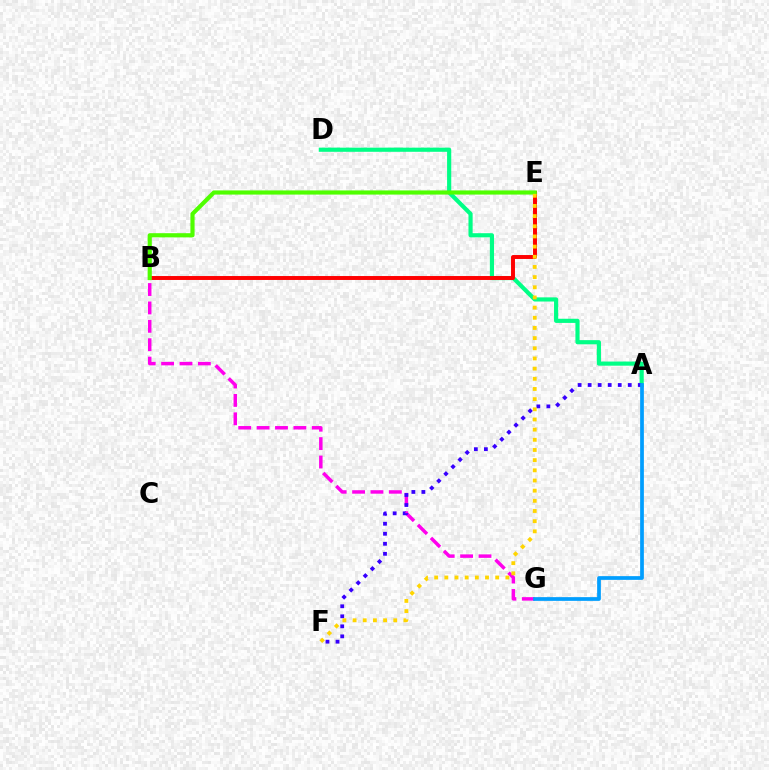{('A', 'D'): [{'color': '#00ff86', 'line_style': 'solid', 'thickness': 2.99}], ('B', 'G'): [{'color': '#ff00ed', 'line_style': 'dashed', 'thickness': 2.5}], ('B', 'E'): [{'color': '#ff0000', 'line_style': 'solid', 'thickness': 2.83}, {'color': '#4fff00', 'line_style': 'solid', 'thickness': 3.0}], ('A', 'F'): [{'color': '#3700ff', 'line_style': 'dotted', 'thickness': 2.72}], ('A', 'G'): [{'color': '#009eff', 'line_style': 'solid', 'thickness': 2.68}], ('E', 'F'): [{'color': '#ffd500', 'line_style': 'dotted', 'thickness': 2.76}]}